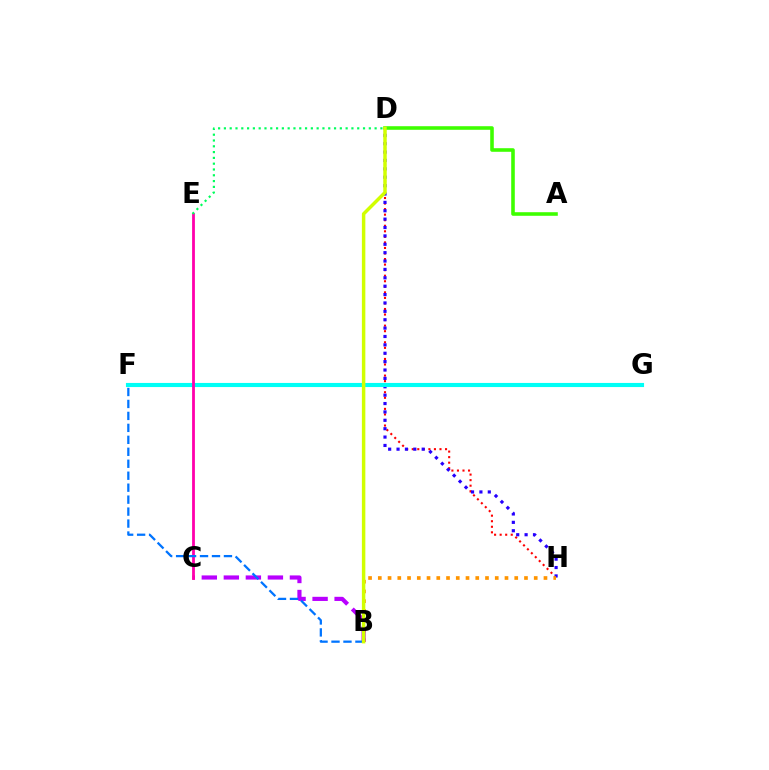{('D', 'H'): [{'color': '#ff0000', 'line_style': 'dotted', 'thickness': 1.51}, {'color': '#2500ff', 'line_style': 'dotted', 'thickness': 2.28}], ('A', 'D'): [{'color': '#3dff00', 'line_style': 'solid', 'thickness': 2.58}], ('B', 'H'): [{'color': '#ff9400', 'line_style': 'dotted', 'thickness': 2.65}], ('B', 'C'): [{'color': '#b900ff', 'line_style': 'dashed', 'thickness': 2.99}], ('F', 'G'): [{'color': '#00fff6', 'line_style': 'solid', 'thickness': 2.96}], ('C', 'E'): [{'color': '#ff00ac', 'line_style': 'solid', 'thickness': 2.01}], ('B', 'F'): [{'color': '#0074ff', 'line_style': 'dashed', 'thickness': 1.63}], ('D', 'E'): [{'color': '#00ff5c', 'line_style': 'dotted', 'thickness': 1.57}], ('B', 'D'): [{'color': '#d1ff00', 'line_style': 'solid', 'thickness': 2.49}]}